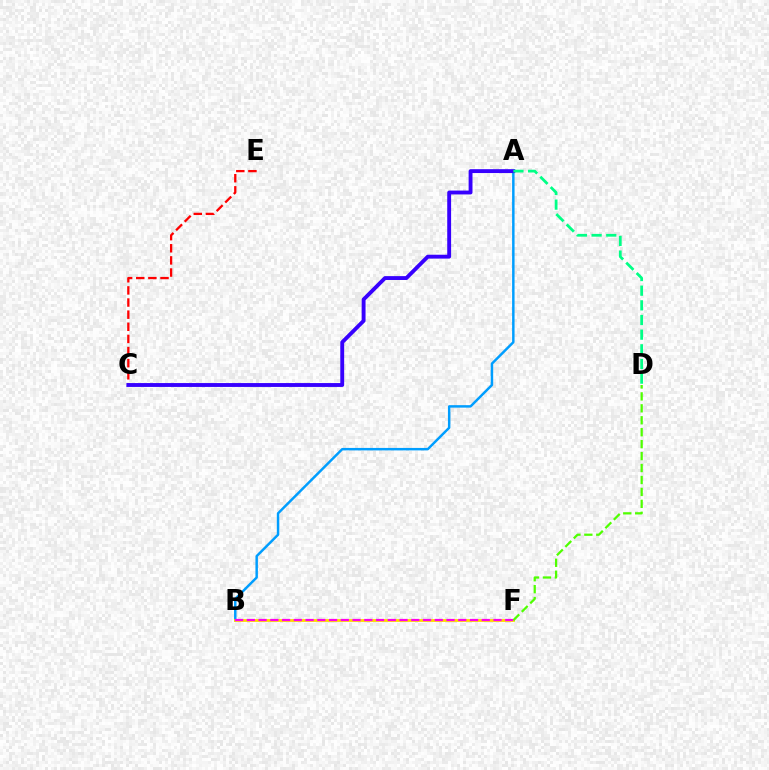{('A', 'B'): [{'color': '#009eff', 'line_style': 'solid', 'thickness': 1.78}], ('B', 'F'): [{'color': '#ffd500', 'line_style': 'solid', 'thickness': 2.01}, {'color': '#ff00ed', 'line_style': 'dashed', 'thickness': 1.6}], ('D', 'F'): [{'color': '#4fff00', 'line_style': 'dashed', 'thickness': 1.62}], ('C', 'E'): [{'color': '#ff0000', 'line_style': 'dashed', 'thickness': 1.65}], ('A', 'C'): [{'color': '#3700ff', 'line_style': 'solid', 'thickness': 2.79}], ('A', 'D'): [{'color': '#00ff86', 'line_style': 'dashed', 'thickness': 1.99}]}